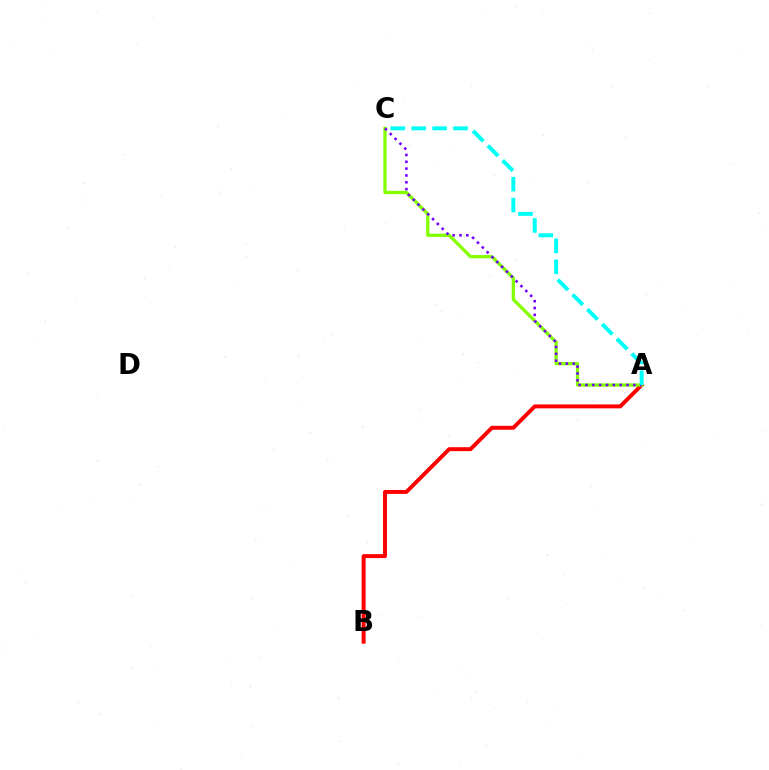{('A', 'B'): [{'color': '#ff0000', 'line_style': 'solid', 'thickness': 2.84}], ('A', 'C'): [{'color': '#84ff00', 'line_style': 'solid', 'thickness': 2.37}, {'color': '#7200ff', 'line_style': 'dotted', 'thickness': 1.86}, {'color': '#00fff6', 'line_style': 'dashed', 'thickness': 2.84}]}